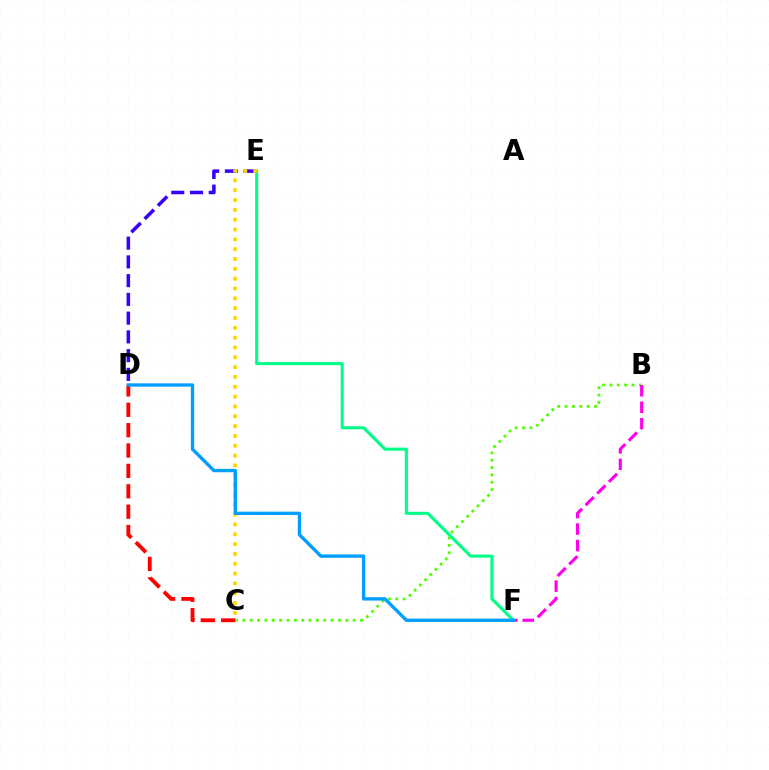{('D', 'E'): [{'color': '#3700ff', 'line_style': 'dashed', 'thickness': 2.55}], ('B', 'C'): [{'color': '#4fff00', 'line_style': 'dotted', 'thickness': 2.0}], ('C', 'D'): [{'color': '#ff0000', 'line_style': 'dashed', 'thickness': 2.77}], ('B', 'F'): [{'color': '#ff00ed', 'line_style': 'dashed', 'thickness': 2.24}], ('E', 'F'): [{'color': '#00ff86', 'line_style': 'solid', 'thickness': 2.21}], ('C', 'E'): [{'color': '#ffd500', 'line_style': 'dotted', 'thickness': 2.67}], ('D', 'F'): [{'color': '#009eff', 'line_style': 'solid', 'thickness': 2.41}]}